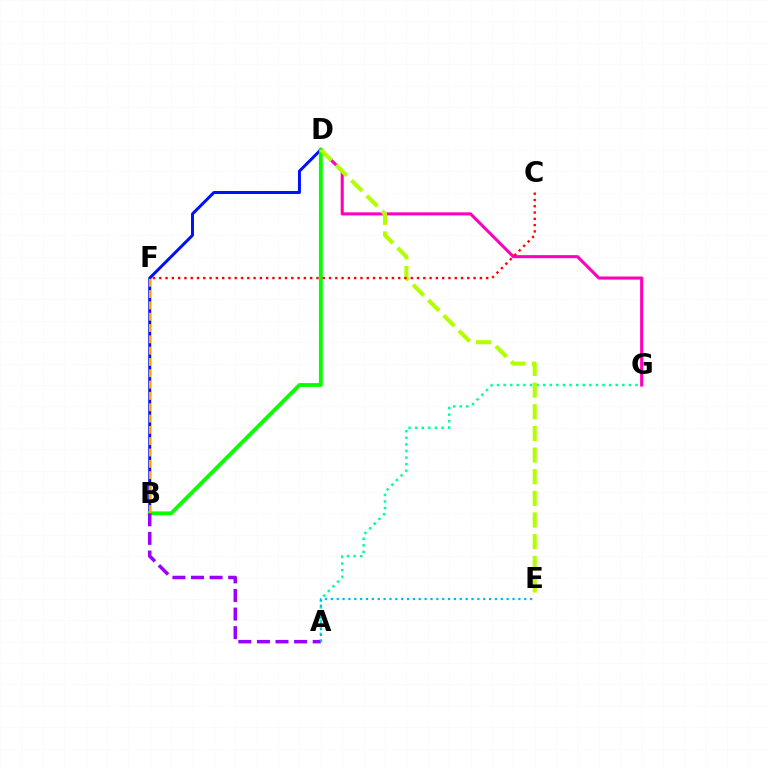{('B', 'D'): [{'color': '#0010ff', 'line_style': 'solid', 'thickness': 2.14}, {'color': '#08ff00', 'line_style': 'solid', 'thickness': 2.77}], ('D', 'G'): [{'color': '#ff00bd', 'line_style': 'solid', 'thickness': 2.22}], ('A', 'G'): [{'color': '#00ff9d', 'line_style': 'dotted', 'thickness': 1.79}], ('A', 'B'): [{'color': '#9b00ff', 'line_style': 'dashed', 'thickness': 2.52}], ('B', 'F'): [{'color': '#ffa500', 'line_style': 'dashed', 'thickness': 1.54}], ('A', 'E'): [{'color': '#00b5ff', 'line_style': 'dotted', 'thickness': 1.59}], ('D', 'E'): [{'color': '#b3ff00', 'line_style': 'dashed', 'thickness': 2.94}], ('C', 'F'): [{'color': '#ff0000', 'line_style': 'dotted', 'thickness': 1.71}]}